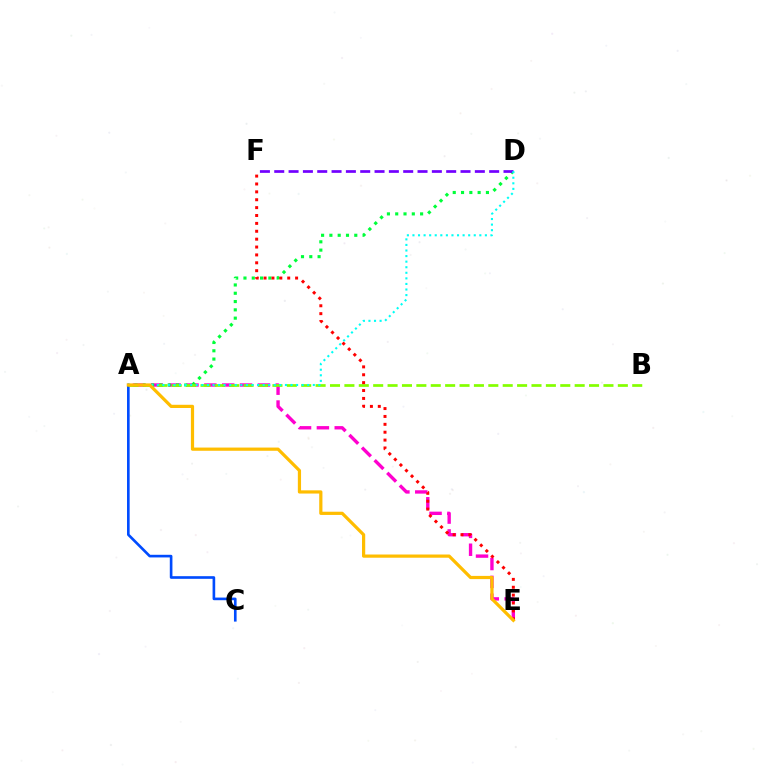{('A', 'E'): [{'color': '#ff00cf', 'line_style': 'dashed', 'thickness': 2.42}, {'color': '#ffbd00', 'line_style': 'solid', 'thickness': 2.31}], ('A', 'D'): [{'color': '#00ff39', 'line_style': 'dotted', 'thickness': 2.25}, {'color': '#00fff6', 'line_style': 'dotted', 'thickness': 1.51}], ('A', 'C'): [{'color': '#004bff', 'line_style': 'solid', 'thickness': 1.9}], ('A', 'B'): [{'color': '#84ff00', 'line_style': 'dashed', 'thickness': 1.96}], ('D', 'F'): [{'color': '#7200ff', 'line_style': 'dashed', 'thickness': 1.95}], ('E', 'F'): [{'color': '#ff0000', 'line_style': 'dotted', 'thickness': 2.14}]}